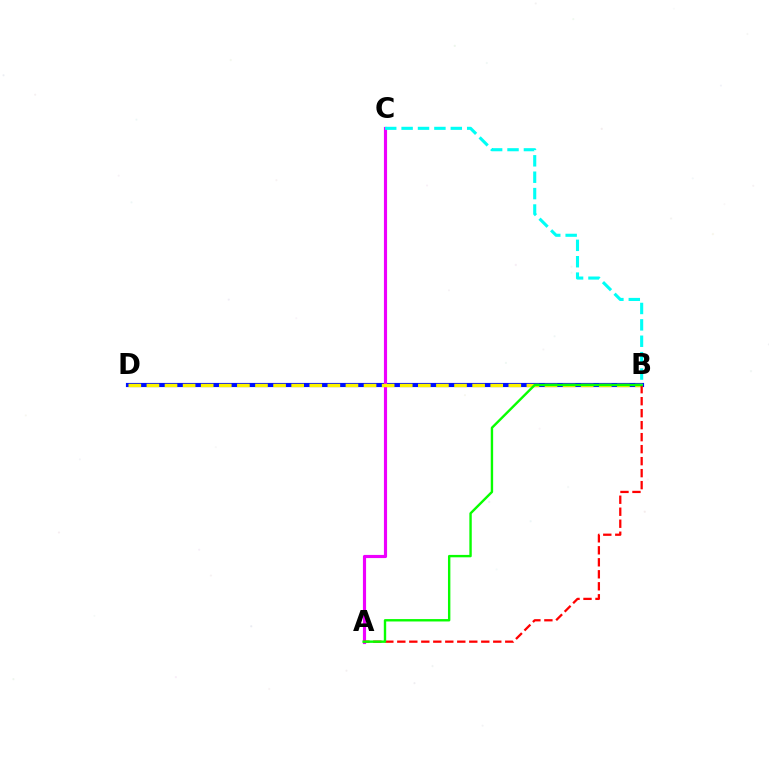{('B', 'D'): [{'color': '#0010ff', 'line_style': 'solid', 'thickness': 2.98}, {'color': '#fcf500', 'line_style': 'dashed', 'thickness': 2.46}], ('A', 'C'): [{'color': '#ee00ff', 'line_style': 'solid', 'thickness': 2.27}], ('A', 'B'): [{'color': '#ff0000', 'line_style': 'dashed', 'thickness': 1.63}, {'color': '#08ff00', 'line_style': 'solid', 'thickness': 1.72}], ('B', 'C'): [{'color': '#00fff6', 'line_style': 'dashed', 'thickness': 2.23}]}